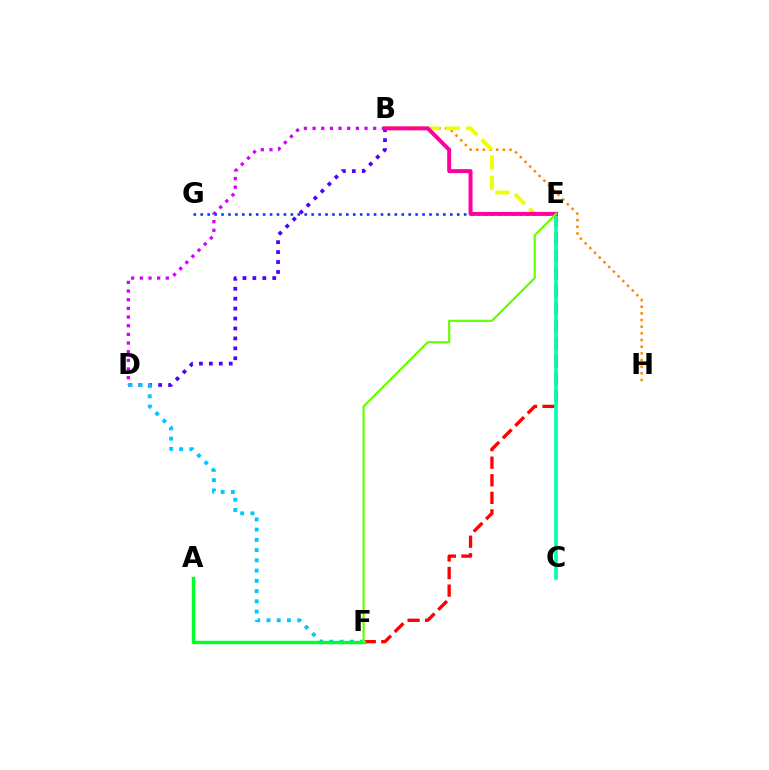{('B', 'H'): [{'color': '#ff8800', 'line_style': 'dotted', 'thickness': 1.81}], ('B', 'D'): [{'color': '#d600ff', 'line_style': 'dotted', 'thickness': 2.35}, {'color': '#4f00ff', 'line_style': 'dotted', 'thickness': 2.7}], ('E', 'F'): [{'color': '#ff0000', 'line_style': 'dashed', 'thickness': 2.39}, {'color': '#66ff00', 'line_style': 'solid', 'thickness': 1.59}], ('B', 'E'): [{'color': '#eeff00', 'line_style': 'dashed', 'thickness': 2.75}, {'color': '#ff00a0', 'line_style': 'solid', 'thickness': 2.85}], ('C', 'E'): [{'color': '#00ffaf', 'line_style': 'solid', 'thickness': 2.62}], ('D', 'F'): [{'color': '#00c7ff', 'line_style': 'dotted', 'thickness': 2.78}], ('A', 'F'): [{'color': '#00ff27', 'line_style': 'solid', 'thickness': 2.47}], ('E', 'G'): [{'color': '#003fff', 'line_style': 'dotted', 'thickness': 1.88}]}